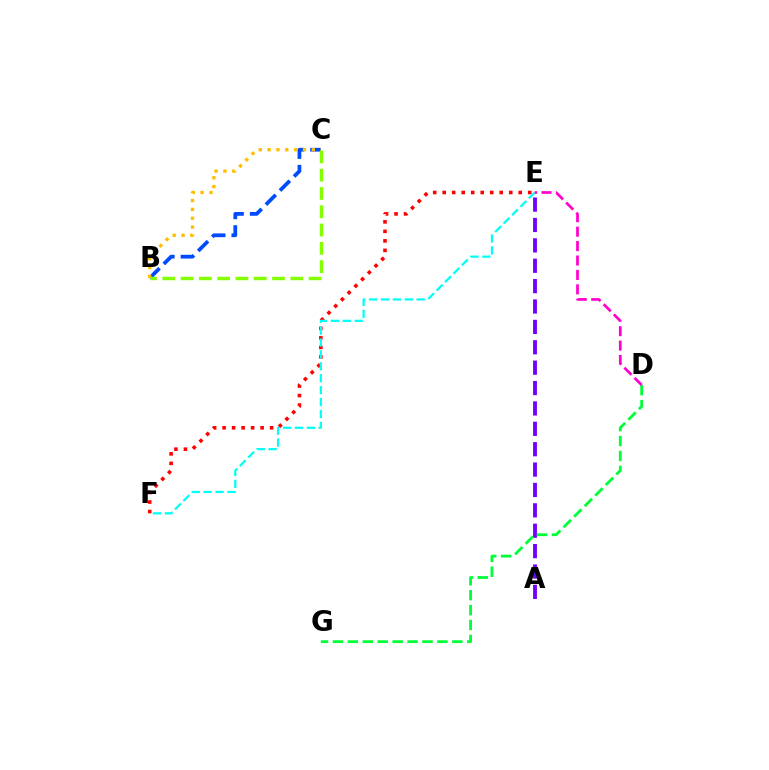{('B', 'C'): [{'color': '#004bff', 'line_style': 'dashed', 'thickness': 2.7}, {'color': '#ffbd00', 'line_style': 'dotted', 'thickness': 2.4}, {'color': '#84ff00', 'line_style': 'dashed', 'thickness': 2.48}], ('A', 'E'): [{'color': '#7200ff', 'line_style': 'dashed', 'thickness': 2.77}], ('E', 'F'): [{'color': '#ff0000', 'line_style': 'dotted', 'thickness': 2.58}, {'color': '#00fff6', 'line_style': 'dashed', 'thickness': 1.62}], ('D', 'G'): [{'color': '#00ff39', 'line_style': 'dashed', 'thickness': 2.03}], ('D', 'E'): [{'color': '#ff00cf', 'line_style': 'dashed', 'thickness': 1.96}]}